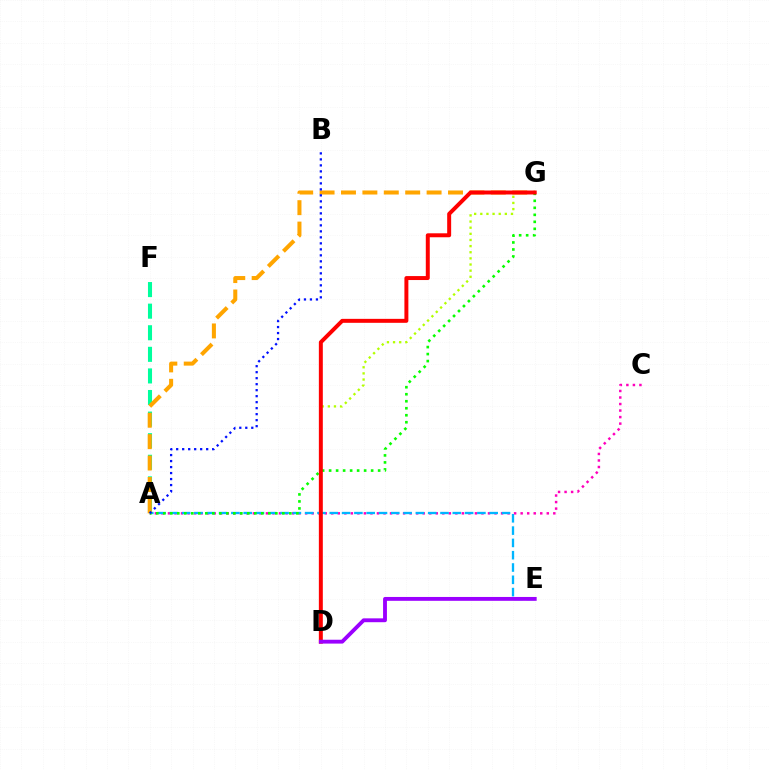{('A', 'C'): [{'color': '#ff00bd', 'line_style': 'dotted', 'thickness': 1.77}], ('A', 'E'): [{'color': '#00b5ff', 'line_style': 'dashed', 'thickness': 1.67}], ('D', 'G'): [{'color': '#b3ff00', 'line_style': 'dotted', 'thickness': 1.67}, {'color': '#ff0000', 'line_style': 'solid', 'thickness': 2.85}], ('A', 'F'): [{'color': '#00ff9d', 'line_style': 'dashed', 'thickness': 2.93}], ('A', 'G'): [{'color': '#ffa500', 'line_style': 'dashed', 'thickness': 2.91}, {'color': '#08ff00', 'line_style': 'dotted', 'thickness': 1.9}], ('A', 'B'): [{'color': '#0010ff', 'line_style': 'dotted', 'thickness': 1.63}], ('D', 'E'): [{'color': '#9b00ff', 'line_style': 'solid', 'thickness': 2.78}]}